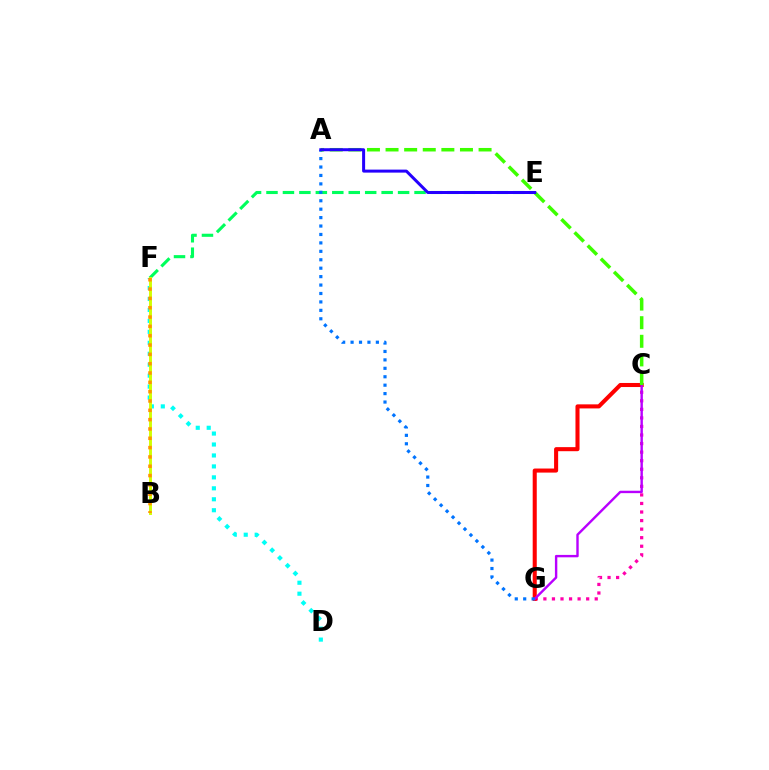{('E', 'F'): [{'color': '#00ff5c', 'line_style': 'dashed', 'thickness': 2.23}], ('C', 'G'): [{'color': '#ff00ac', 'line_style': 'dotted', 'thickness': 2.32}, {'color': '#ff0000', 'line_style': 'solid', 'thickness': 2.93}, {'color': '#b900ff', 'line_style': 'solid', 'thickness': 1.73}], ('D', 'F'): [{'color': '#00fff6', 'line_style': 'dotted', 'thickness': 2.98}], ('A', 'G'): [{'color': '#0074ff', 'line_style': 'dotted', 'thickness': 2.29}], ('B', 'F'): [{'color': '#d1ff00', 'line_style': 'solid', 'thickness': 2.09}, {'color': '#ff9400', 'line_style': 'dotted', 'thickness': 2.53}], ('A', 'C'): [{'color': '#3dff00', 'line_style': 'dashed', 'thickness': 2.53}], ('A', 'E'): [{'color': '#2500ff', 'line_style': 'solid', 'thickness': 2.16}]}